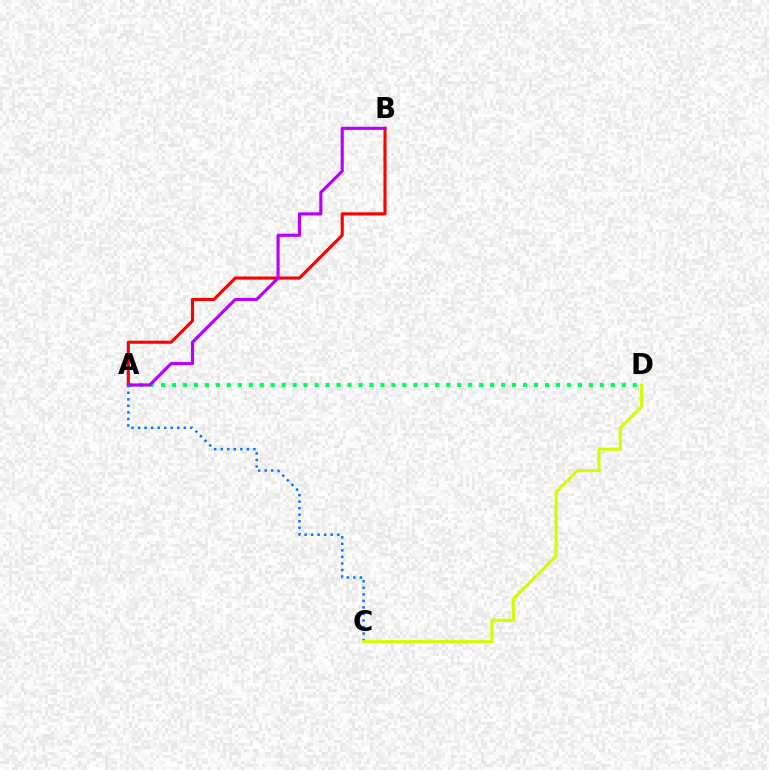{('A', 'D'): [{'color': '#00ff5c', 'line_style': 'dotted', 'thickness': 2.98}], ('A', 'B'): [{'color': '#ff0000', 'line_style': 'solid', 'thickness': 2.23}, {'color': '#b900ff', 'line_style': 'solid', 'thickness': 2.25}], ('A', 'C'): [{'color': '#0074ff', 'line_style': 'dotted', 'thickness': 1.78}], ('C', 'D'): [{'color': '#d1ff00', 'line_style': 'solid', 'thickness': 2.26}]}